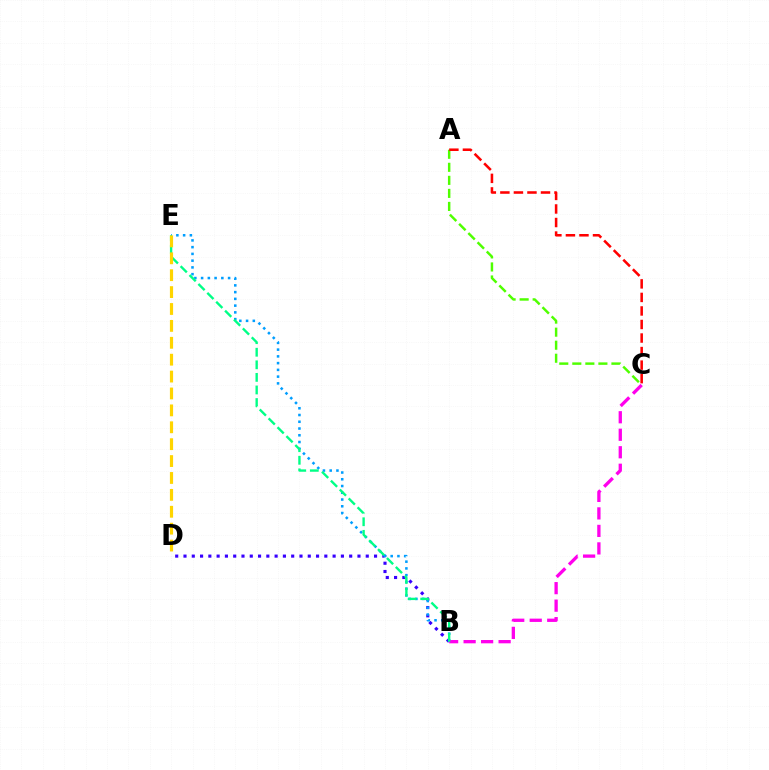{('B', 'D'): [{'color': '#3700ff', 'line_style': 'dotted', 'thickness': 2.25}], ('B', 'E'): [{'color': '#009eff', 'line_style': 'dotted', 'thickness': 1.83}, {'color': '#00ff86', 'line_style': 'dashed', 'thickness': 1.71}], ('A', 'C'): [{'color': '#4fff00', 'line_style': 'dashed', 'thickness': 1.77}, {'color': '#ff0000', 'line_style': 'dashed', 'thickness': 1.84}], ('B', 'C'): [{'color': '#ff00ed', 'line_style': 'dashed', 'thickness': 2.38}], ('D', 'E'): [{'color': '#ffd500', 'line_style': 'dashed', 'thickness': 2.3}]}